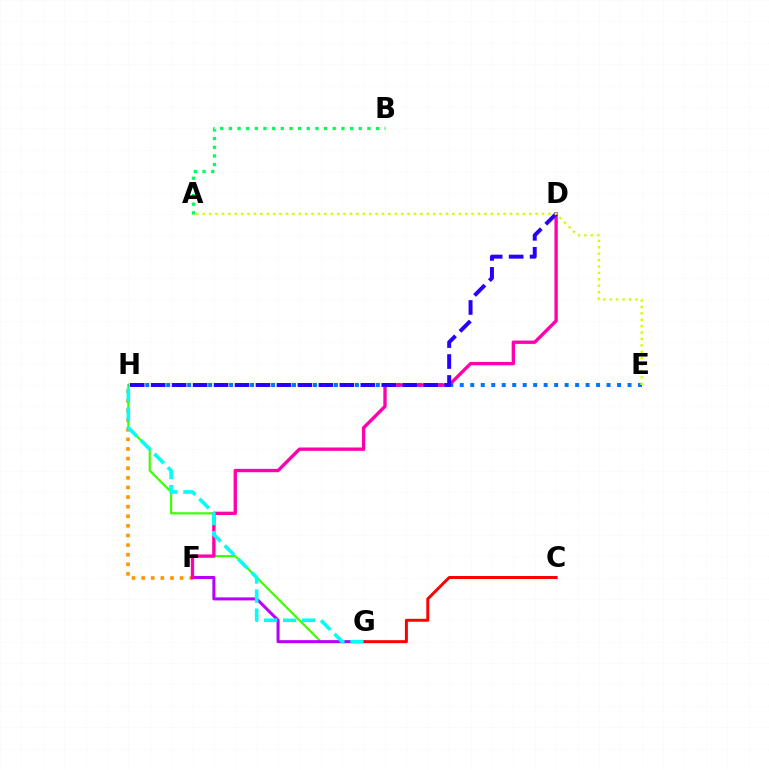{('F', 'H'): [{'color': '#ff9400', 'line_style': 'dotted', 'thickness': 2.61}], ('G', 'H'): [{'color': '#3dff00', 'line_style': 'solid', 'thickness': 1.57}, {'color': '#00fff6', 'line_style': 'dashed', 'thickness': 2.59}], ('F', 'G'): [{'color': '#b900ff', 'line_style': 'solid', 'thickness': 2.19}], ('C', 'G'): [{'color': '#ff0000', 'line_style': 'solid', 'thickness': 2.14}], ('E', 'H'): [{'color': '#0074ff', 'line_style': 'dotted', 'thickness': 2.85}], ('D', 'F'): [{'color': '#ff00ac', 'line_style': 'solid', 'thickness': 2.41}], ('D', 'H'): [{'color': '#2500ff', 'line_style': 'dashed', 'thickness': 2.85}], ('A', 'E'): [{'color': '#d1ff00', 'line_style': 'dotted', 'thickness': 1.74}], ('A', 'B'): [{'color': '#00ff5c', 'line_style': 'dotted', 'thickness': 2.35}]}